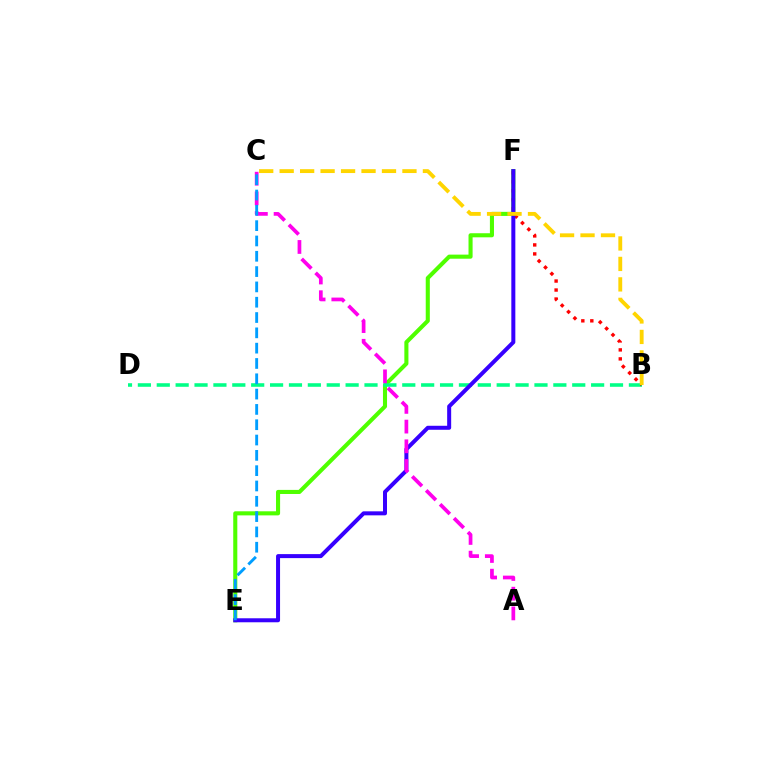{('E', 'F'): [{'color': '#4fff00', 'line_style': 'solid', 'thickness': 2.94}, {'color': '#3700ff', 'line_style': 'solid', 'thickness': 2.88}], ('B', 'D'): [{'color': '#00ff86', 'line_style': 'dashed', 'thickness': 2.57}], ('B', 'F'): [{'color': '#ff0000', 'line_style': 'dotted', 'thickness': 2.44}], ('B', 'C'): [{'color': '#ffd500', 'line_style': 'dashed', 'thickness': 2.78}], ('A', 'C'): [{'color': '#ff00ed', 'line_style': 'dashed', 'thickness': 2.68}], ('C', 'E'): [{'color': '#009eff', 'line_style': 'dashed', 'thickness': 2.08}]}